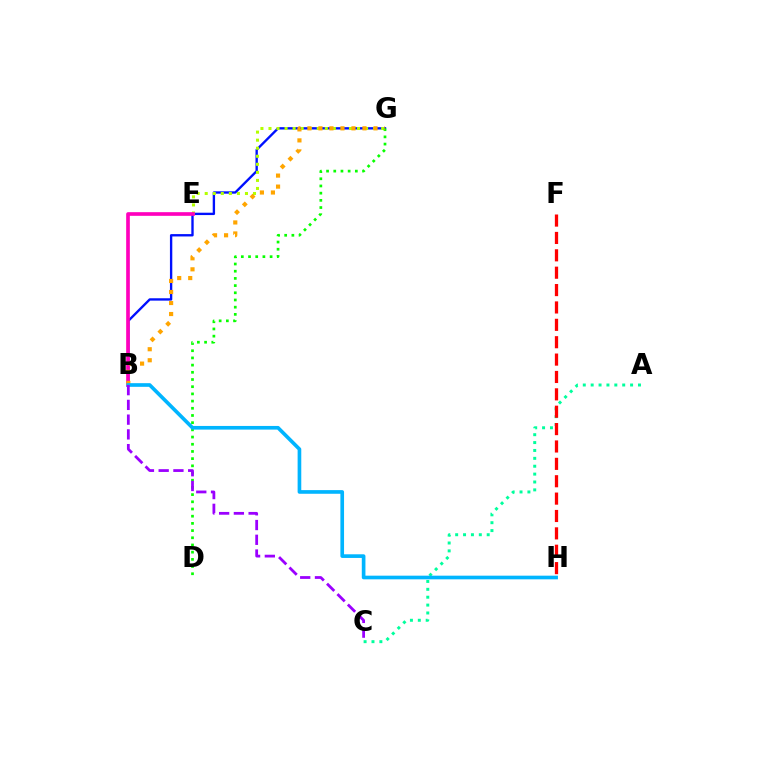{('B', 'G'): [{'color': '#0010ff', 'line_style': 'solid', 'thickness': 1.7}, {'color': '#ffa500', 'line_style': 'dotted', 'thickness': 2.99}], ('A', 'C'): [{'color': '#00ff9d', 'line_style': 'dotted', 'thickness': 2.14}], ('E', 'G'): [{'color': '#b3ff00', 'line_style': 'dotted', 'thickness': 2.19}], ('B', 'E'): [{'color': '#ff00bd', 'line_style': 'solid', 'thickness': 2.64}], ('D', 'G'): [{'color': '#08ff00', 'line_style': 'dotted', 'thickness': 1.95}], ('F', 'H'): [{'color': '#ff0000', 'line_style': 'dashed', 'thickness': 2.36}], ('B', 'H'): [{'color': '#00b5ff', 'line_style': 'solid', 'thickness': 2.63}], ('B', 'C'): [{'color': '#9b00ff', 'line_style': 'dashed', 'thickness': 2.0}]}